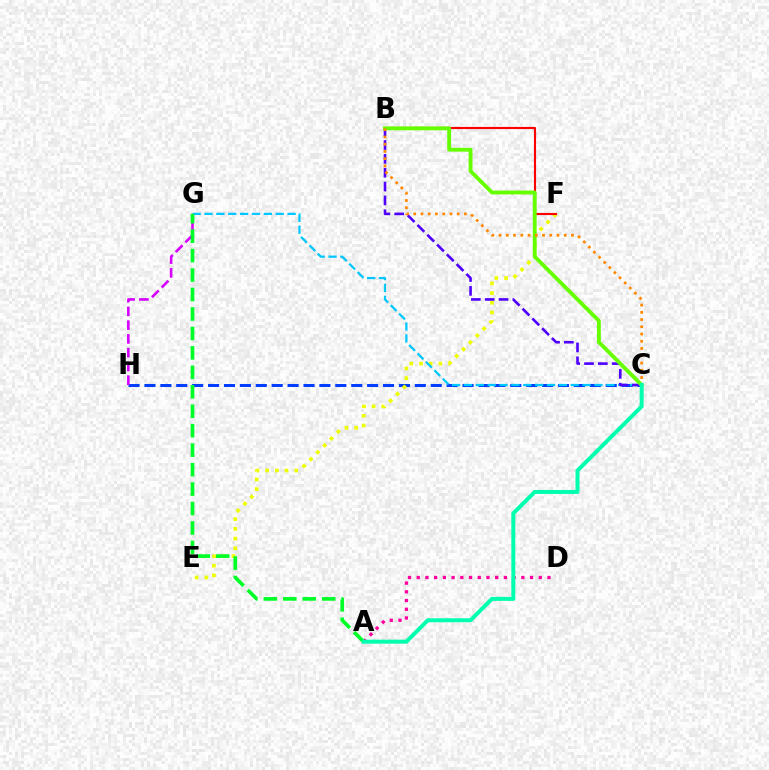{('C', 'H'): [{'color': '#003fff', 'line_style': 'dashed', 'thickness': 2.16}], ('E', 'F'): [{'color': '#eeff00', 'line_style': 'dotted', 'thickness': 2.64}], ('C', 'G'): [{'color': '#00c7ff', 'line_style': 'dashed', 'thickness': 1.61}], ('G', 'H'): [{'color': '#d600ff', 'line_style': 'dashed', 'thickness': 1.87}], ('B', 'F'): [{'color': '#ff0000', 'line_style': 'solid', 'thickness': 1.54}], ('A', 'D'): [{'color': '#ff00a0', 'line_style': 'dotted', 'thickness': 2.37}], ('B', 'C'): [{'color': '#4f00ff', 'line_style': 'dashed', 'thickness': 1.88}, {'color': '#66ff00', 'line_style': 'solid', 'thickness': 2.78}, {'color': '#ff8800', 'line_style': 'dotted', 'thickness': 1.97}], ('A', 'G'): [{'color': '#00ff27', 'line_style': 'dashed', 'thickness': 2.64}], ('A', 'C'): [{'color': '#00ffaf', 'line_style': 'solid', 'thickness': 2.88}]}